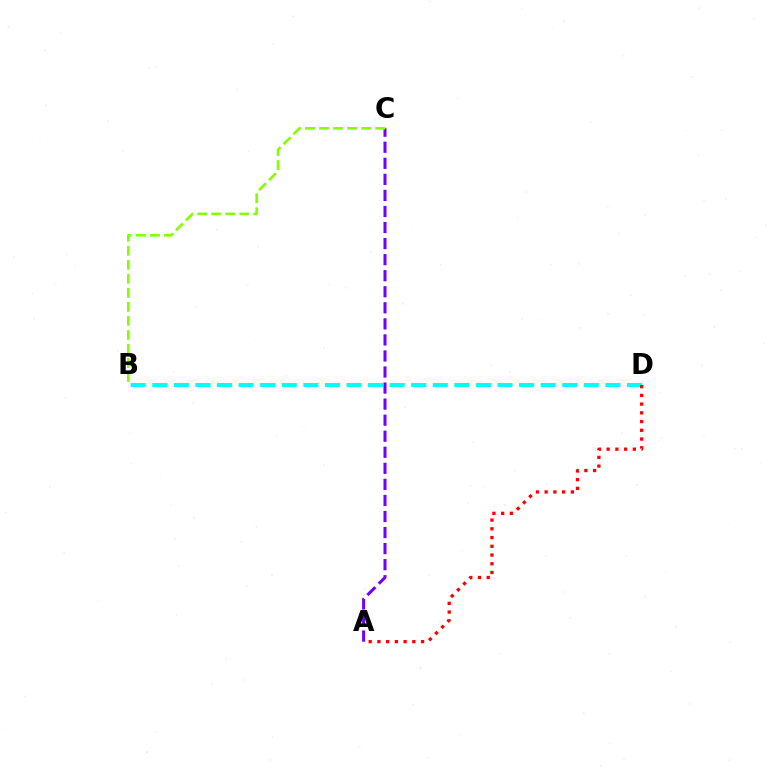{('B', 'D'): [{'color': '#00fff6', 'line_style': 'dashed', 'thickness': 2.93}], ('A', 'C'): [{'color': '#7200ff', 'line_style': 'dashed', 'thickness': 2.18}], ('B', 'C'): [{'color': '#84ff00', 'line_style': 'dashed', 'thickness': 1.91}], ('A', 'D'): [{'color': '#ff0000', 'line_style': 'dotted', 'thickness': 2.37}]}